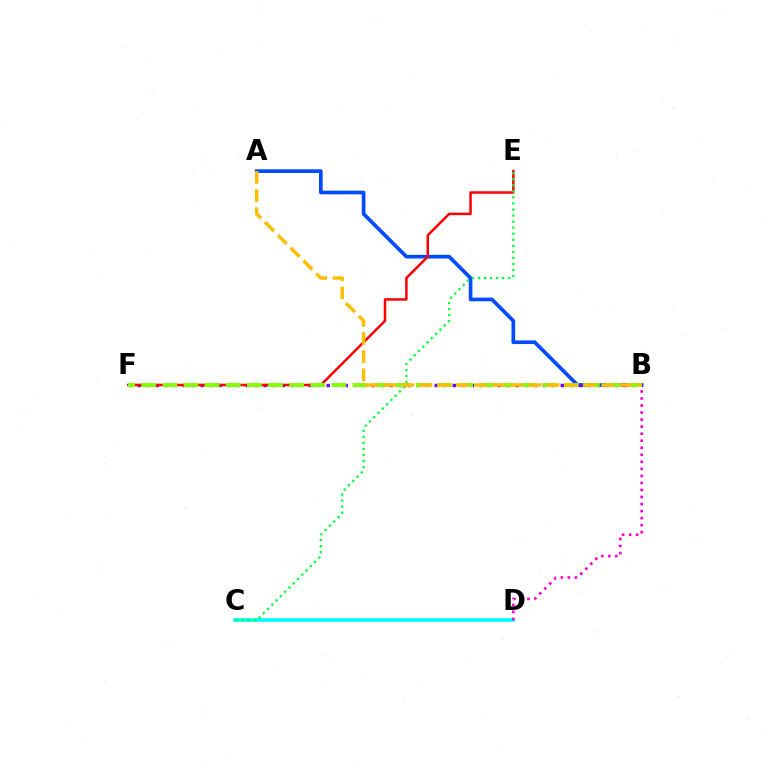{('C', 'D'): [{'color': '#00fff6', 'line_style': 'solid', 'thickness': 2.6}], ('A', 'B'): [{'color': '#004bff', 'line_style': 'solid', 'thickness': 2.65}, {'color': '#ffbd00', 'line_style': 'dashed', 'thickness': 2.47}], ('B', 'F'): [{'color': '#7200ff', 'line_style': 'dotted', 'thickness': 2.45}, {'color': '#84ff00', 'line_style': 'dashed', 'thickness': 2.87}], ('E', 'F'): [{'color': '#ff0000', 'line_style': 'solid', 'thickness': 1.8}], ('B', 'D'): [{'color': '#ff00cf', 'line_style': 'dotted', 'thickness': 1.91}], ('C', 'E'): [{'color': '#00ff39', 'line_style': 'dotted', 'thickness': 1.64}]}